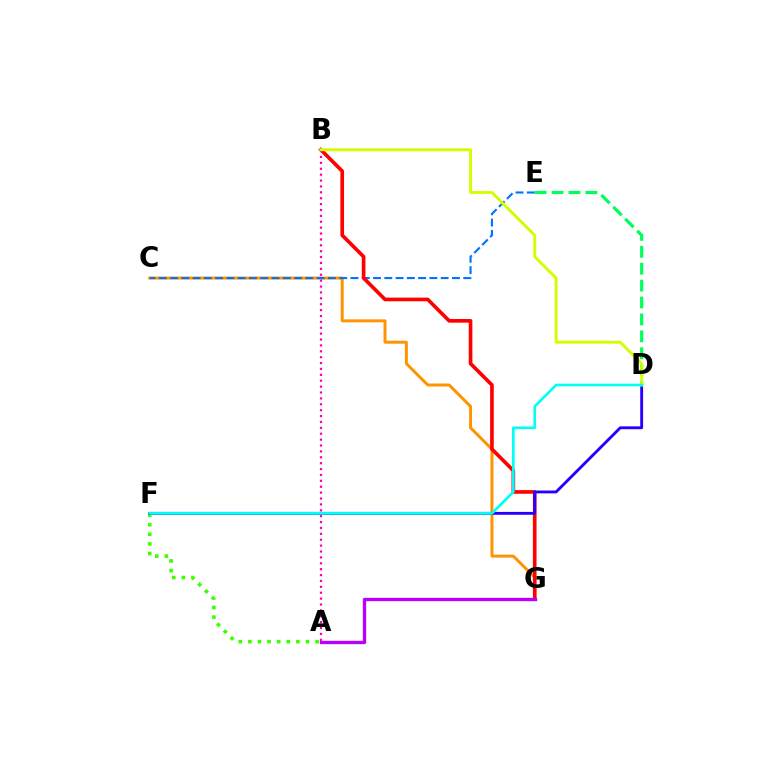{('C', 'G'): [{'color': '#ff9400', 'line_style': 'solid', 'thickness': 2.14}], ('A', 'F'): [{'color': '#3dff00', 'line_style': 'dotted', 'thickness': 2.61}], ('C', 'E'): [{'color': '#0074ff', 'line_style': 'dashed', 'thickness': 1.53}], ('B', 'G'): [{'color': '#ff0000', 'line_style': 'solid', 'thickness': 2.62}], ('D', 'E'): [{'color': '#00ff5c', 'line_style': 'dashed', 'thickness': 2.3}], ('A', 'B'): [{'color': '#ff00ac', 'line_style': 'dotted', 'thickness': 1.6}], ('D', 'F'): [{'color': '#2500ff', 'line_style': 'solid', 'thickness': 2.06}, {'color': '#00fff6', 'line_style': 'solid', 'thickness': 1.91}], ('A', 'G'): [{'color': '#b900ff', 'line_style': 'solid', 'thickness': 2.41}], ('B', 'D'): [{'color': '#d1ff00', 'line_style': 'solid', 'thickness': 2.09}]}